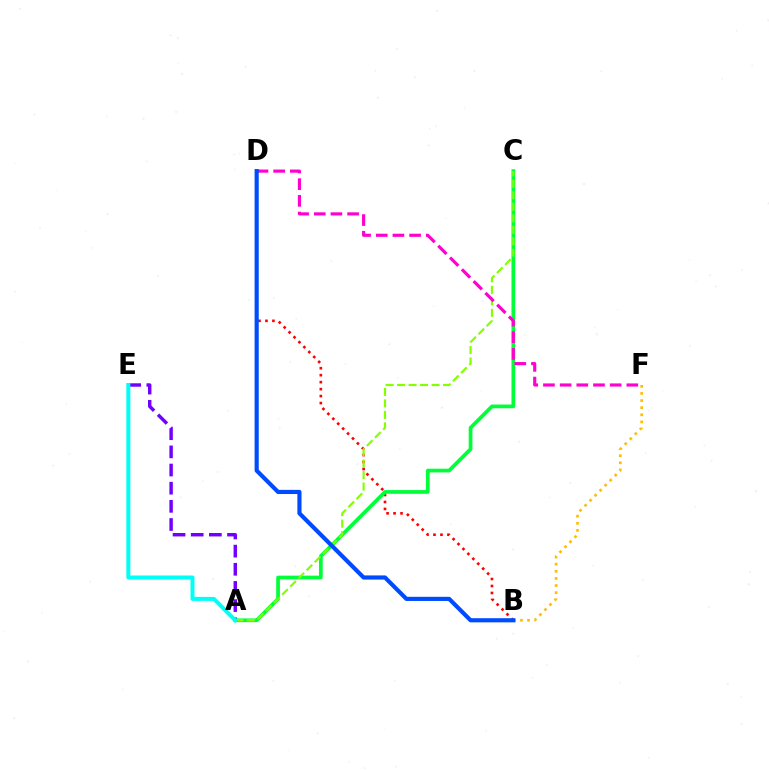{('B', 'D'): [{'color': '#ff0000', 'line_style': 'dotted', 'thickness': 1.89}, {'color': '#004bff', 'line_style': 'solid', 'thickness': 2.99}], ('A', 'E'): [{'color': '#7200ff', 'line_style': 'dashed', 'thickness': 2.47}, {'color': '#00fff6', 'line_style': 'solid', 'thickness': 2.88}], ('A', 'C'): [{'color': '#00ff39', 'line_style': 'solid', 'thickness': 2.68}, {'color': '#84ff00', 'line_style': 'dashed', 'thickness': 1.56}], ('D', 'F'): [{'color': '#ff00cf', 'line_style': 'dashed', 'thickness': 2.27}], ('B', 'F'): [{'color': '#ffbd00', 'line_style': 'dotted', 'thickness': 1.93}]}